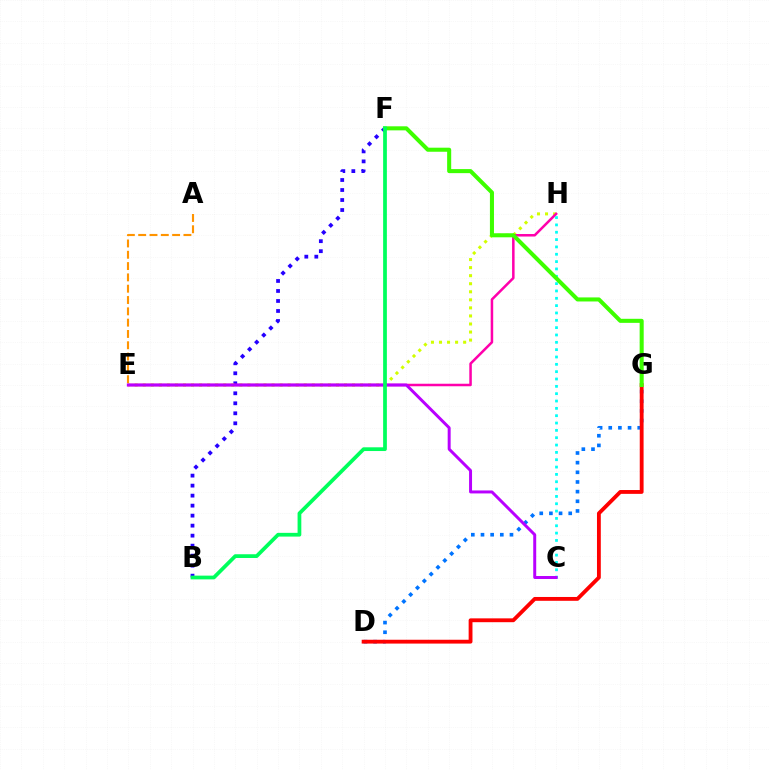{('B', 'F'): [{'color': '#2500ff', 'line_style': 'dotted', 'thickness': 2.72}, {'color': '#00ff5c', 'line_style': 'solid', 'thickness': 2.69}], ('D', 'G'): [{'color': '#0074ff', 'line_style': 'dotted', 'thickness': 2.62}, {'color': '#ff0000', 'line_style': 'solid', 'thickness': 2.76}], ('E', 'H'): [{'color': '#d1ff00', 'line_style': 'dotted', 'thickness': 2.19}, {'color': '#ff00ac', 'line_style': 'solid', 'thickness': 1.81}], ('A', 'E'): [{'color': '#ff9400', 'line_style': 'dashed', 'thickness': 1.54}], ('C', 'H'): [{'color': '#00fff6', 'line_style': 'dotted', 'thickness': 1.99}], ('C', 'E'): [{'color': '#b900ff', 'line_style': 'solid', 'thickness': 2.14}], ('F', 'G'): [{'color': '#3dff00', 'line_style': 'solid', 'thickness': 2.92}]}